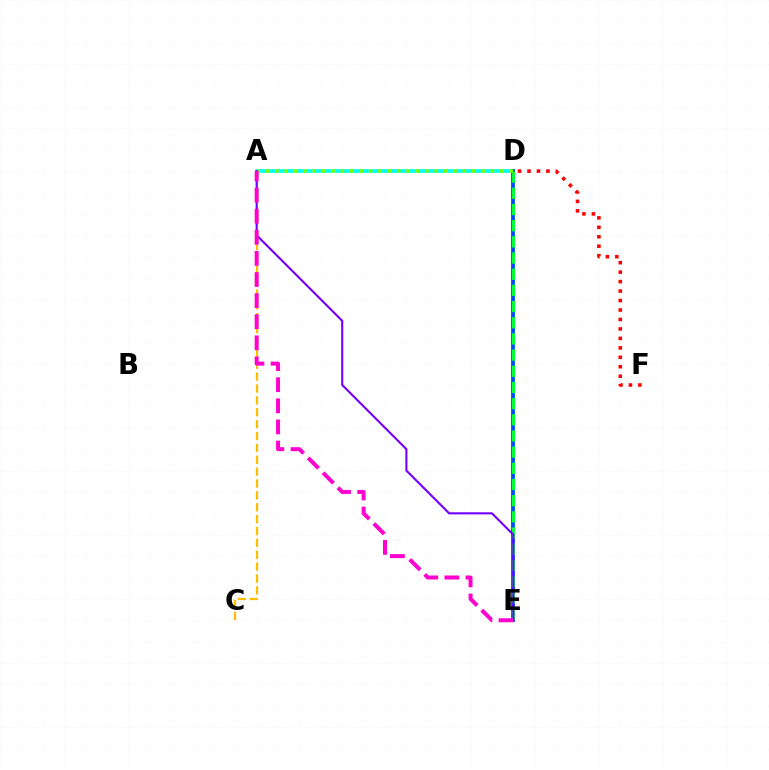{('A', 'D'): [{'color': '#00fff6', 'line_style': 'solid', 'thickness': 2.67}, {'color': '#84ff00', 'line_style': 'dotted', 'thickness': 2.55}], ('D', 'E'): [{'color': '#004bff', 'line_style': 'solid', 'thickness': 2.76}, {'color': '#00ff39', 'line_style': 'dashed', 'thickness': 2.2}], ('D', 'F'): [{'color': '#ff0000', 'line_style': 'dotted', 'thickness': 2.57}], ('A', 'C'): [{'color': '#ffbd00', 'line_style': 'dashed', 'thickness': 1.61}], ('A', 'E'): [{'color': '#7200ff', 'line_style': 'solid', 'thickness': 1.52}, {'color': '#ff00cf', 'line_style': 'dashed', 'thickness': 2.87}]}